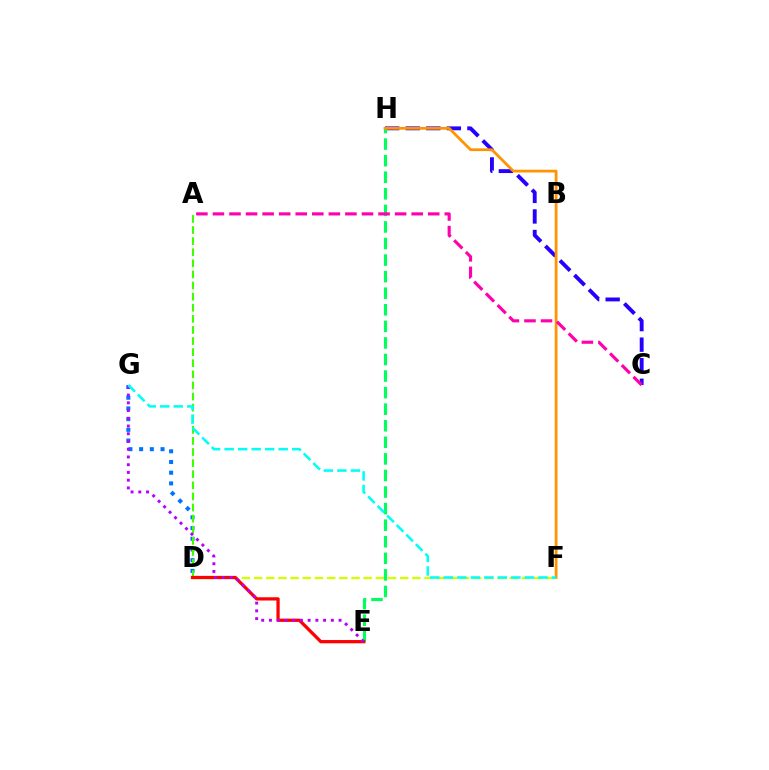{('C', 'H'): [{'color': '#2500ff', 'line_style': 'dashed', 'thickness': 2.79}], ('D', 'F'): [{'color': '#d1ff00', 'line_style': 'dashed', 'thickness': 1.65}], ('D', 'G'): [{'color': '#0074ff', 'line_style': 'dotted', 'thickness': 2.91}], ('E', 'H'): [{'color': '#00ff5c', 'line_style': 'dashed', 'thickness': 2.25}], ('A', 'D'): [{'color': '#3dff00', 'line_style': 'dashed', 'thickness': 1.51}], ('D', 'E'): [{'color': '#ff0000', 'line_style': 'solid', 'thickness': 2.34}], ('F', 'H'): [{'color': '#ff9400', 'line_style': 'solid', 'thickness': 1.99}], ('A', 'C'): [{'color': '#ff00ac', 'line_style': 'dashed', 'thickness': 2.25}], ('E', 'G'): [{'color': '#b900ff', 'line_style': 'dotted', 'thickness': 2.1}], ('F', 'G'): [{'color': '#00fff6', 'line_style': 'dashed', 'thickness': 1.84}]}